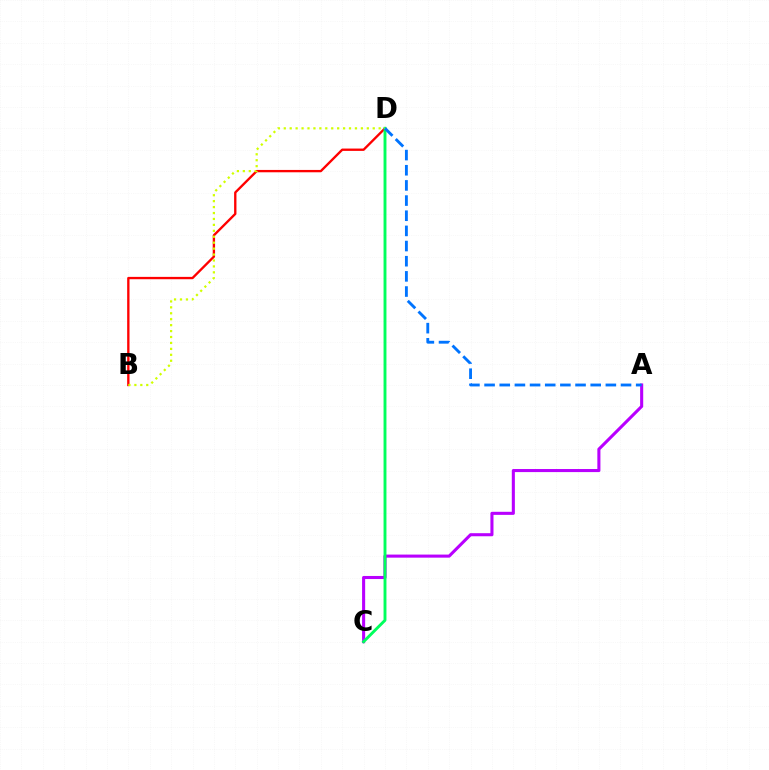{('B', 'D'): [{'color': '#ff0000', 'line_style': 'solid', 'thickness': 1.69}, {'color': '#d1ff00', 'line_style': 'dotted', 'thickness': 1.61}], ('A', 'C'): [{'color': '#b900ff', 'line_style': 'solid', 'thickness': 2.21}], ('C', 'D'): [{'color': '#00ff5c', 'line_style': 'solid', 'thickness': 2.09}], ('A', 'D'): [{'color': '#0074ff', 'line_style': 'dashed', 'thickness': 2.06}]}